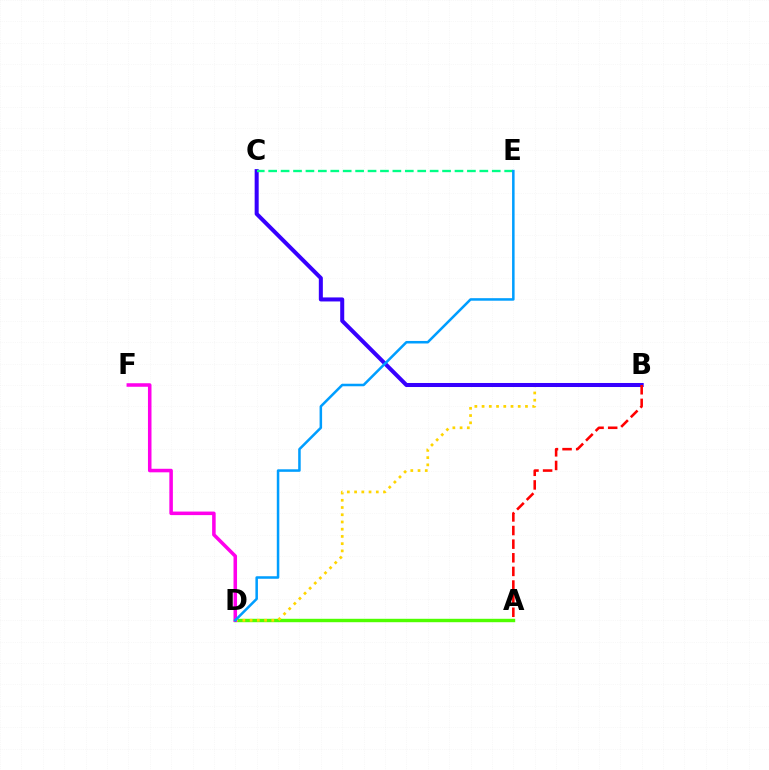{('A', 'D'): [{'color': '#4fff00', 'line_style': 'solid', 'thickness': 2.46}], ('B', 'D'): [{'color': '#ffd500', 'line_style': 'dotted', 'thickness': 1.96}], ('D', 'F'): [{'color': '#ff00ed', 'line_style': 'solid', 'thickness': 2.55}], ('B', 'C'): [{'color': '#3700ff', 'line_style': 'solid', 'thickness': 2.9}], ('A', 'B'): [{'color': '#ff0000', 'line_style': 'dashed', 'thickness': 1.85}], ('C', 'E'): [{'color': '#00ff86', 'line_style': 'dashed', 'thickness': 1.69}], ('D', 'E'): [{'color': '#009eff', 'line_style': 'solid', 'thickness': 1.82}]}